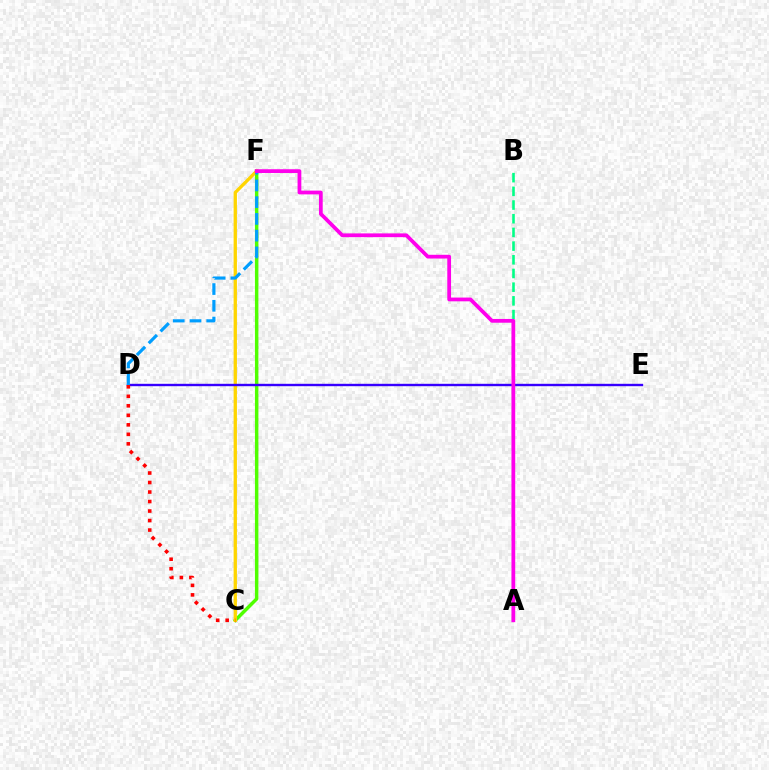{('C', 'F'): [{'color': '#4fff00', 'line_style': 'solid', 'thickness': 2.49}, {'color': '#ffd500', 'line_style': 'solid', 'thickness': 2.38}], ('D', 'E'): [{'color': '#3700ff', 'line_style': 'solid', 'thickness': 1.72}], ('C', 'D'): [{'color': '#ff0000', 'line_style': 'dotted', 'thickness': 2.58}], ('D', 'F'): [{'color': '#009eff', 'line_style': 'dashed', 'thickness': 2.27}], ('A', 'B'): [{'color': '#00ff86', 'line_style': 'dashed', 'thickness': 1.86}], ('A', 'F'): [{'color': '#ff00ed', 'line_style': 'solid', 'thickness': 2.71}]}